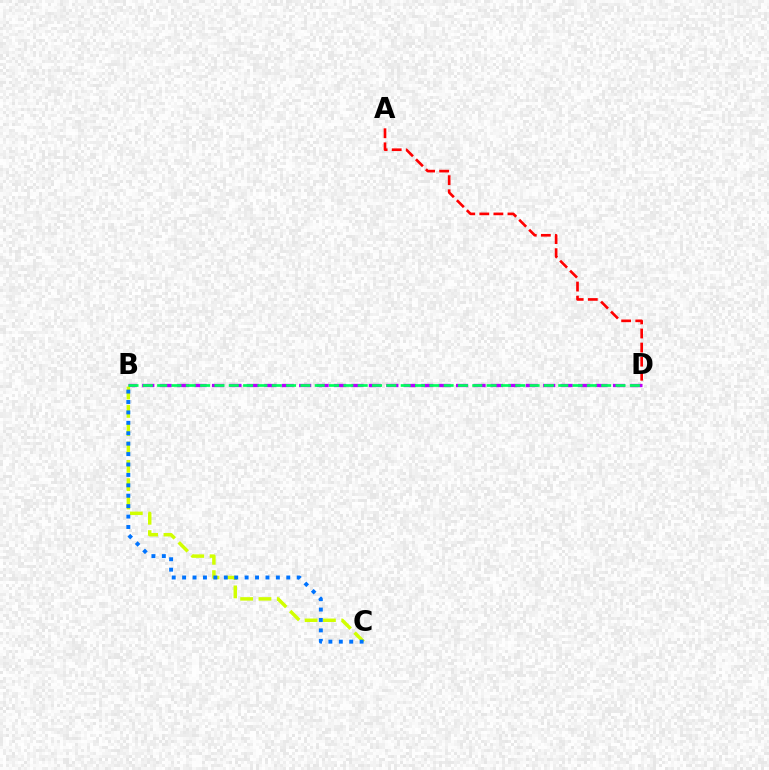{('B', 'D'): [{'color': '#b900ff', 'line_style': 'dashed', 'thickness': 2.37}, {'color': '#00ff5c', 'line_style': 'dashed', 'thickness': 1.95}], ('A', 'D'): [{'color': '#ff0000', 'line_style': 'dashed', 'thickness': 1.91}], ('B', 'C'): [{'color': '#d1ff00', 'line_style': 'dashed', 'thickness': 2.49}, {'color': '#0074ff', 'line_style': 'dotted', 'thickness': 2.83}]}